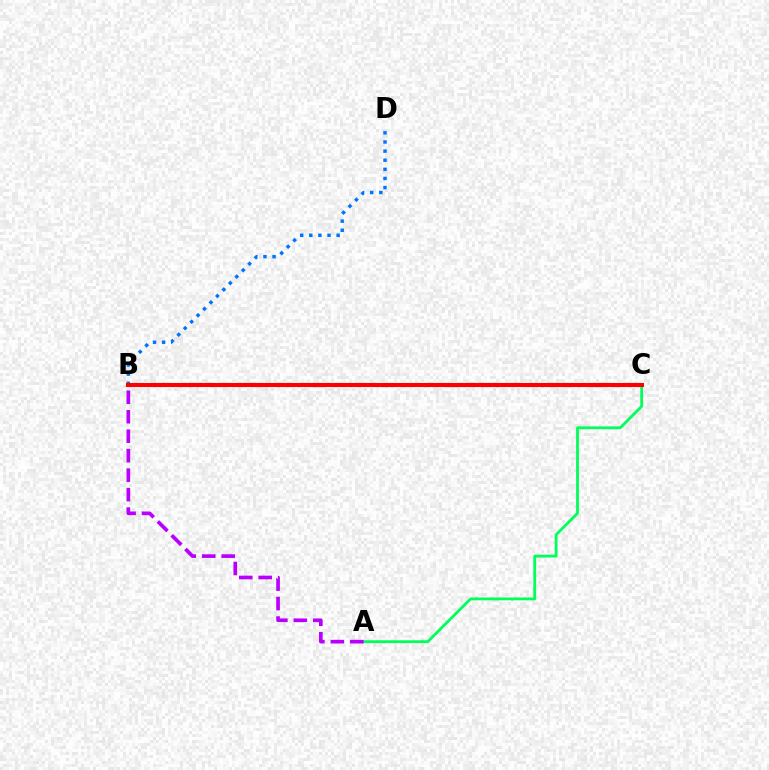{('B', 'C'): [{'color': '#d1ff00', 'line_style': 'solid', 'thickness': 2.06}, {'color': '#ff0000', 'line_style': 'solid', 'thickness': 2.94}], ('B', 'D'): [{'color': '#0074ff', 'line_style': 'dotted', 'thickness': 2.48}], ('A', 'C'): [{'color': '#00ff5c', 'line_style': 'solid', 'thickness': 2.02}], ('A', 'B'): [{'color': '#b900ff', 'line_style': 'dashed', 'thickness': 2.65}]}